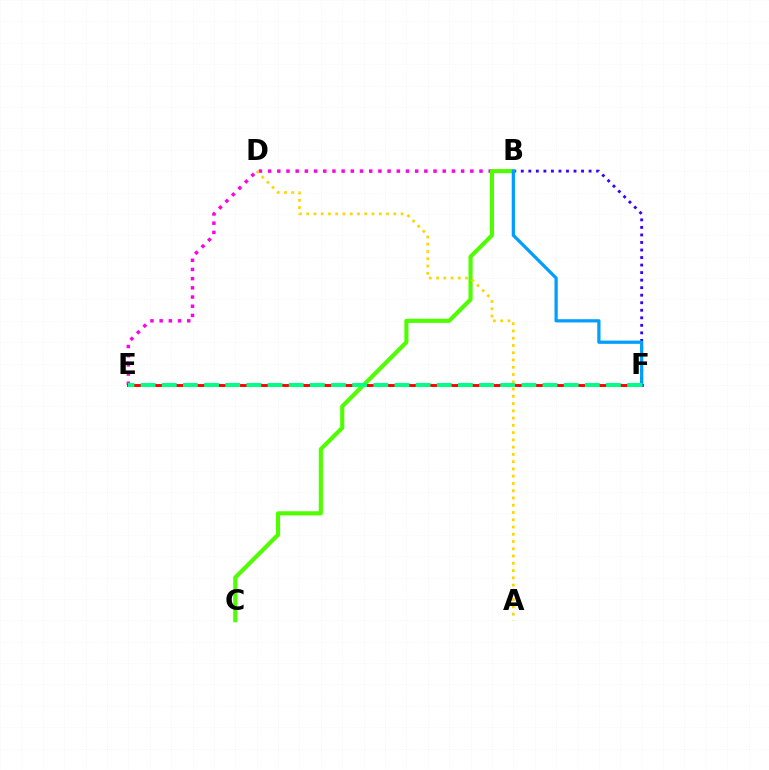{('B', 'F'): [{'color': '#3700ff', 'line_style': 'dotted', 'thickness': 2.05}, {'color': '#009eff', 'line_style': 'solid', 'thickness': 2.33}], ('B', 'E'): [{'color': '#ff00ed', 'line_style': 'dotted', 'thickness': 2.5}], ('E', 'F'): [{'color': '#ff0000', 'line_style': 'solid', 'thickness': 2.08}, {'color': '#00ff86', 'line_style': 'dashed', 'thickness': 2.87}], ('B', 'C'): [{'color': '#4fff00', 'line_style': 'solid', 'thickness': 2.97}], ('A', 'D'): [{'color': '#ffd500', 'line_style': 'dotted', 'thickness': 1.97}]}